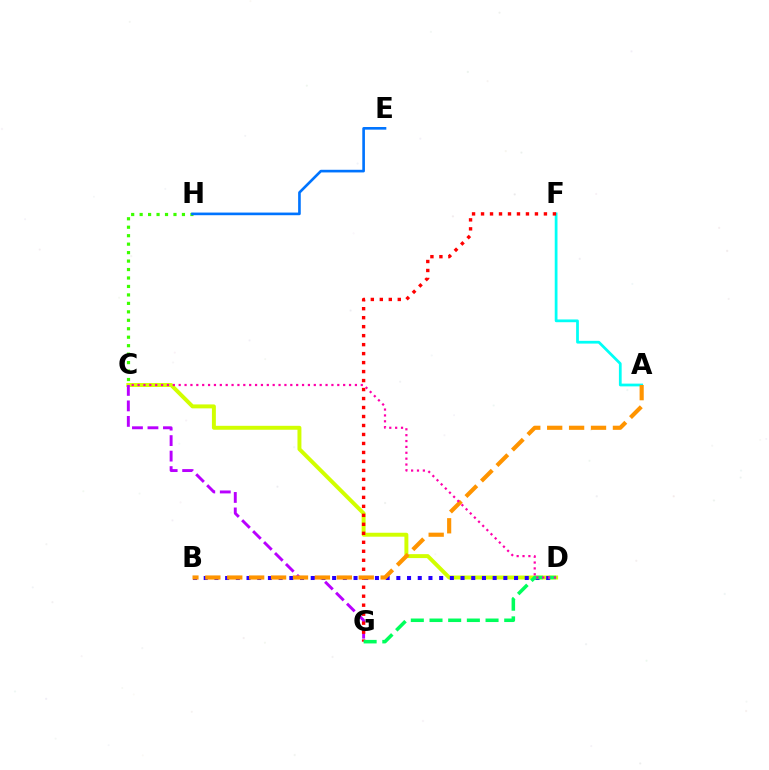{('C', 'D'): [{'color': '#d1ff00', 'line_style': 'solid', 'thickness': 2.84}, {'color': '#ff00ac', 'line_style': 'dotted', 'thickness': 1.6}], ('A', 'F'): [{'color': '#00fff6', 'line_style': 'solid', 'thickness': 1.98}], ('C', 'G'): [{'color': '#b900ff', 'line_style': 'dashed', 'thickness': 2.11}], ('C', 'H'): [{'color': '#3dff00', 'line_style': 'dotted', 'thickness': 2.3}], ('F', 'G'): [{'color': '#ff0000', 'line_style': 'dotted', 'thickness': 2.44}], ('B', 'D'): [{'color': '#2500ff', 'line_style': 'dotted', 'thickness': 2.91}], ('D', 'G'): [{'color': '#00ff5c', 'line_style': 'dashed', 'thickness': 2.54}], ('A', 'B'): [{'color': '#ff9400', 'line_style': 'dashed', 'thickness': 2.98}], ('E', 'H'): [{'color': '#0074ff', 'line_style': 'solid', 'thickness': 1.9}]}